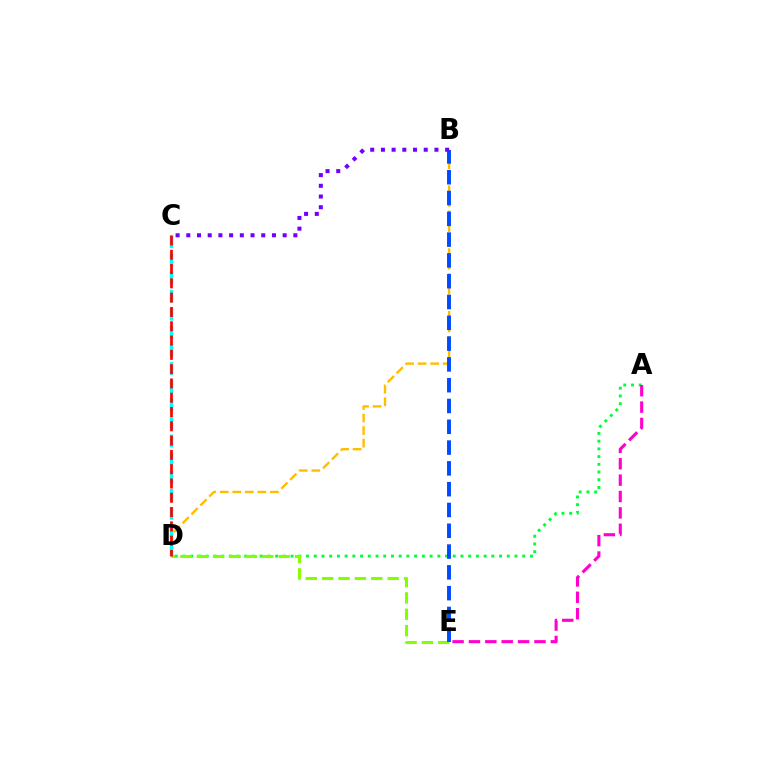{('B', 'D'): [{'color': '#ffbd00', 'line_style': 'dashed', 'thickness': 1.7}], ('A', 'D'): [{'color': '#00ff39', 'line_style': 'dotted', 'thickness': 2.1}], ('A', 'E'): [{'color': '#ff00cf', 'line_style': 'dashed', 'thickness': 2.23}], ('D', 'E'): [{'color': '#84ff00', 'line_style': 'dashed', 'thickness': 2.22}], ('C', 'D'): [{'color': '#00fff6', 'line_style': 'dashed', 'thickness': 2.46}, {'color': '#ff0000', 'line_style': 'dashed', 'thickness': 1.94}], ('B', 'E'): [{'color': '#004bff', 'line_style': 'dashed', 'thickness': 2.83}], ('B', 'C'): [{'color': '#7200ff', 'line_style': 'dotted', 'thickness': 2.91}]}